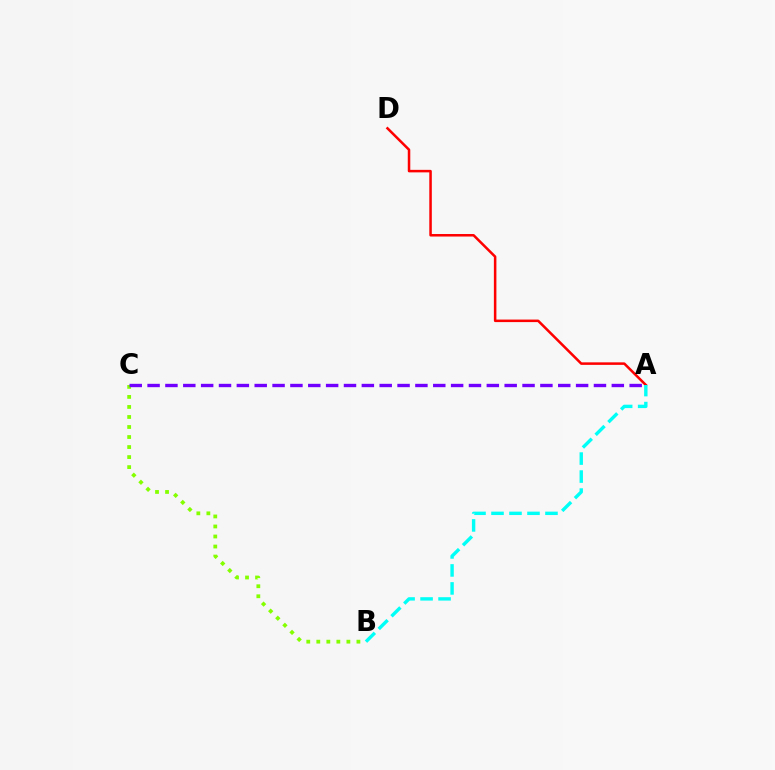{('A', 'D'): [{'color': '#ff0000', 'line_style': 'solid', 'thickness': 1.82}], ('B', 'C'): [{'color': '#84ff00', 'line_style': 'dotted', 'thickness': 2.72}], ('A', 'C'): [{'color': '#7200ff', 'line_style': 'dashed', 'thickness': 2.43}], ('A', 'B'): [{'color': '#00fff6', 'line_style': 'dashed', 'thickness': 2.44}]}